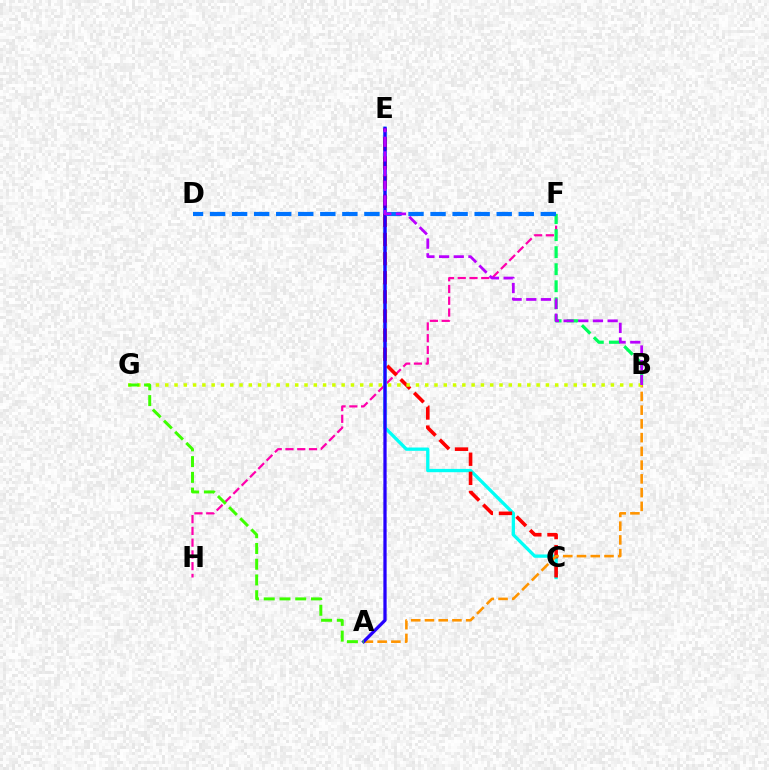{('F', 'H'): [{'color': '#ff00ac', 'line_style': 'dashed', 'thickness': 1.6}], ('C', 'E'): [{'color': '#00fff6', 'line_style': 'solid', 'thickness': 2.37}, {'color': '#ff0000', 'line_style': 'dashed', 'thickness': 2.6}], ('B', 'F'): [{'color': '#00ff5c', 'line_style': 'dashed', 'thickness': 2.31}], ('A', 'B'): [{'color': '#ff9400', 'line_style': 'dashed', 'thickness': 1.87}], ('A', 'E'): [{'color': '#2500ff', 'line_style': 'solid', 'thickness': 2.35}], ('D', 'F'): [{'color': '#0074ff', 'line_style': 'dashed', 'thickness': 3.0}], ('B', 'G'): [{'color': '#d1ff00', 'line_style': 'dotted', 'thickness': 2.52}], ('A', 'G'): [{'color': '#3dff00', 'line_style': 'dashed', 'thickness': 2.14}], ('B', 'E'): [{'color': '#b900ff', 'line_style': 'dashed', 'thickness': 1.99}]}